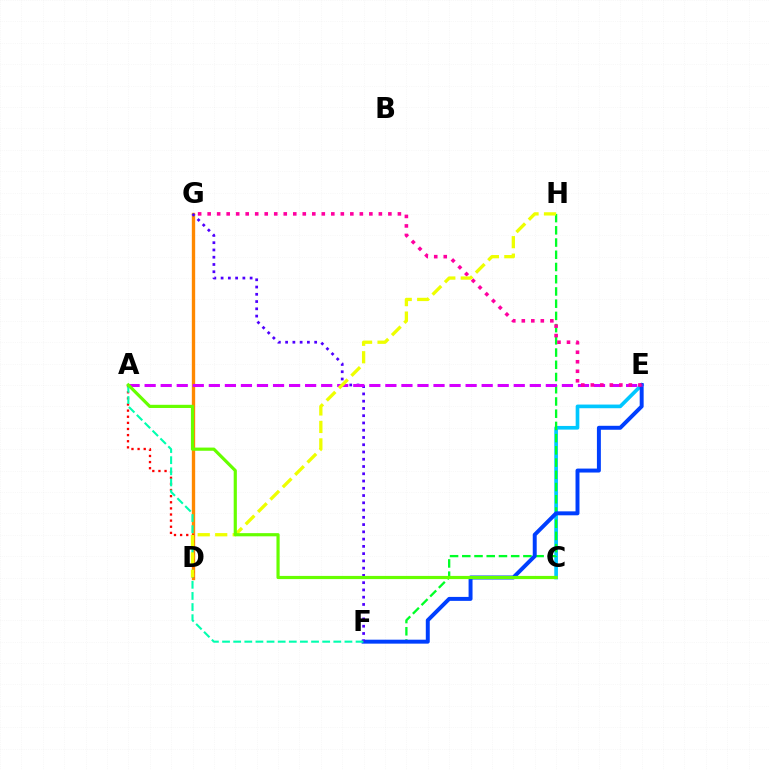{('D', 'G'): [{'color': '#ff8800', 'line_style': 'solid', 'thickness': 2.42}], ('C', 'E'): [{'color': '#00c7ff', 'line_style': 'solid', 'thickness': 2.64}], ('F', 'H'): [{'color': '#00ff27', 'line_style': 'dashed', 'thickness': 1.66}], ('E', 'F'): [{'color': '#003fff', 'line_style': 'solid', 'thickness': 2.85}], ('F', 'G'): [{'color': '#4f00ff', 'line_style': 'dotted', 'thickness': 1.97}], ('A', 'E'): [{'color': '#d600ff', 'line_style': 'dashed', 'thickness': 2.18}], ('A', 'D'): [{'color': '#ff0000', 'line_style': 'dotted', 'thickness': 1.66}], ('A', 'F'): [{'color': '#00ffaf', 'line_style': 'dashed', 'thickness': 1.51}], ('E', 'G'): [{'color': '#ff00a0', 'line_style': 'dotted', 'thickness': 2.58}], ('D', 'H'): [{'color': '#eeff00', 'line_style': 'dashed', 'thickness': 2.37}], ('A', 'C'): [{'color': '#66ff00', 'line_style': 'solid', 'thickness': 2.29}]}